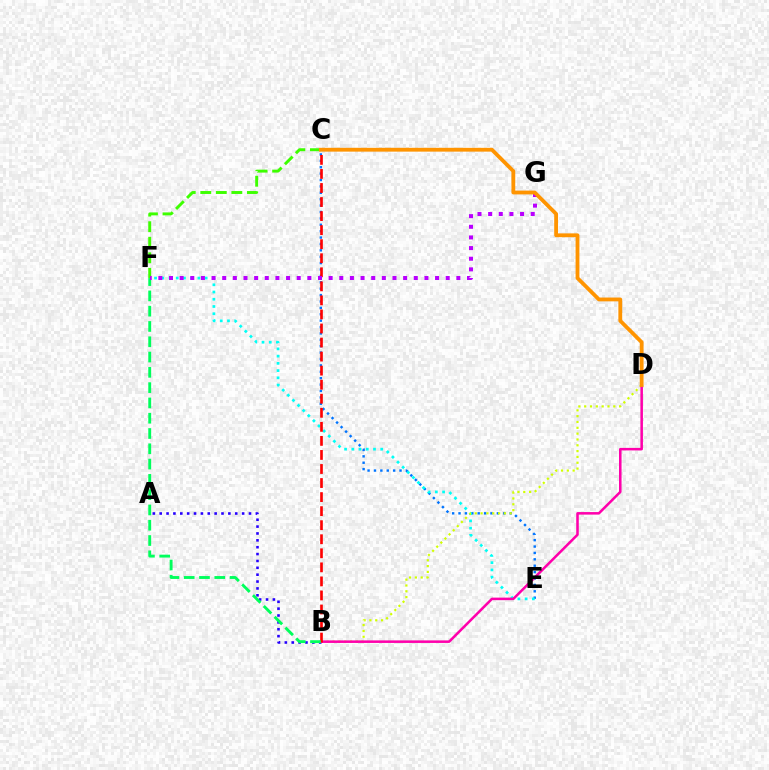{('C', 'F'): [{'color': '#3dff00', 'line_style': 'dashed', 'thickness': 2.11}], ('C', 'E'): [{'color': '#0074ff', 'line_style': 'dotted', 'thickness': 1.74}], ('E', 'F'): [{'color': '#00fff6', 'line_style': 'dotted', 'thickness': 1.97}], ('B', 'D'): [{'color': '#d1ff00', 'line_style': 'dotted', 'thickness': 1.58}, {'color': '#ff00ac', 'line_style': 'solid', 'thickness': 1.83}], ('A', 'B'): [{'color': '#2500ff', 'line_style': 'dotted', 'thickness': 1.87}], ('B', 'C'): [{'color': '#ff0000', 'line_style': 'dashed', 'thickness': 1.91}], ('B', 'F'): [{'color': '#00ff5c', 'line_style': 'dashed', 'thickness': 2.08}], ('F', 'G'): [{'color': '#b900ff', 'line_style': 'dotted', 'thickness': 2.89}], ('C', 'D'): [{'color': '#ff9400', 'line_style': 'solid', 'thickness': 2.75}]}